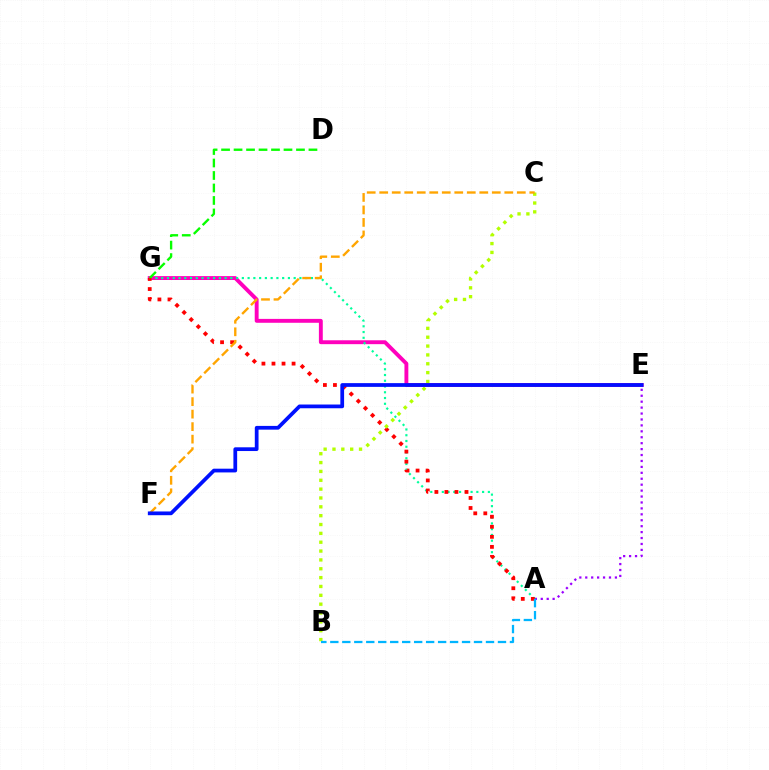{('E', 'G'): [{'color': '#ff00bd', 'line_style': 'solid', 'thickness': 2.8}], ('A', 'E'): [{'color': '#9b00ff', 'line_style': 'dotted', 'thickness': 1.61}], ('A', 'G'): [{'color': '#00ff9d', 'line_style': 'dotted', 'thickness': 1.56}, {'color': '#ff0000', 'line_style': 'dotted', 'thickness': 2.73}], ('D', 'G'): [{'color': '#08ff00', 'line_style': 'dashed', 'thickness': 1.7}], ('B', 'C'): [{'color': '#b3ff00', 'line_style': 'dotted', 'thickness': 2.4}], ('A', 'B'): [{'color': '#00b5ff', 'line_style': 'dashed', 'thickness': 1.63}], ('C', 'F'): [{'color': '#ffa500', 'line_style': 'dashed', 'thickness': 1.7}], ('E', 'F'): [{'color': '#0010ff', 'line_style': 'solid', 'thickness': 2.69}]}